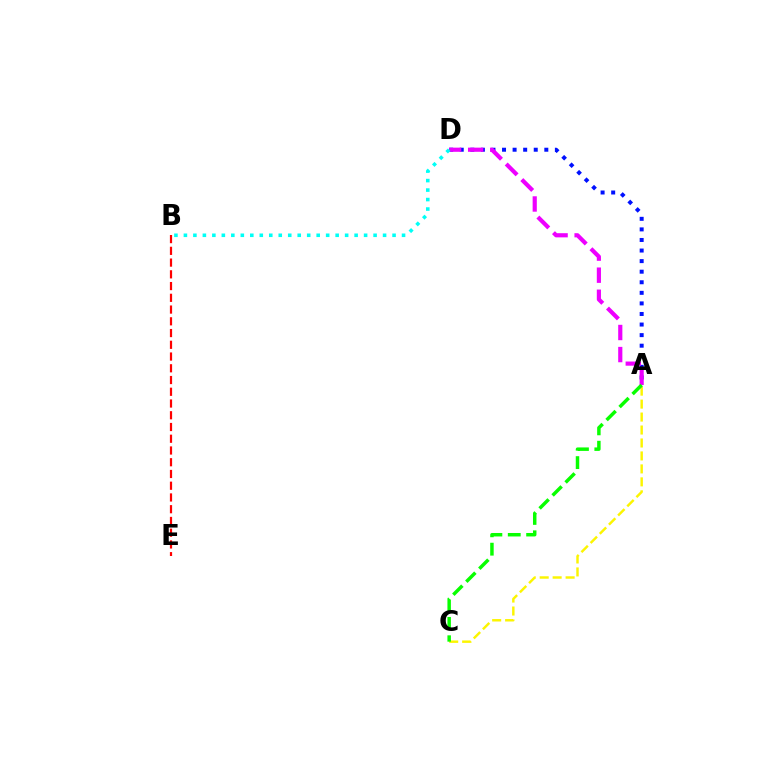{('A', 'D'): [{'color': '#0010ff', 'line_style': 'dotted', 'thickness': 2.87}, {'color': '#ee00ff', 'line_style': 'dashed', 'thickness': 3.0}], ('B', 'E'): [{'color': '#ff0000', 'line_style': 'dashed', 'thickness': 1.6}], ('B', 'D'): [{'color': '#00fff6', 'line_style': 'dotted', 'thickness': 2.58}], ('A', 'C'): [{'color': '#fcf500', 'line_style': 'dashed', 'thickness': 1.76}, {'color': '#08ff00', 'line_style': 'dashed', 'thickness': 2.5}]}